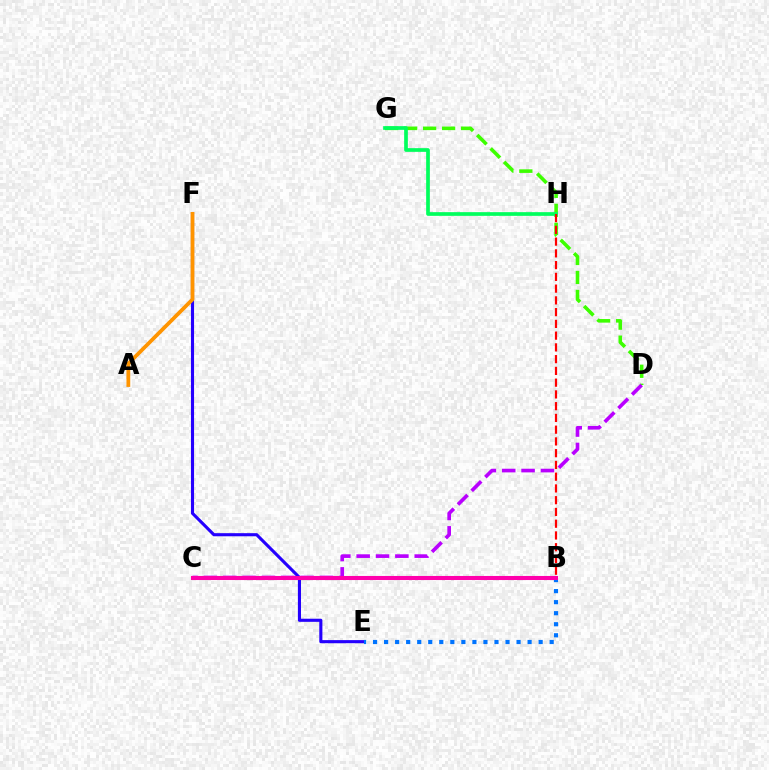{('E', 'F'): [{'color': '#2500ff', 'line_style': 'solid', 'thickness': 2.24}], ('D', 'G'): [{'color': '#3dff00', 'line_style': 'dashed', 'thickness': 2.58}], ('B', 'C'): [{'color': '#d1ff00', 'line_style': 'dashed', 'thickness': 1.64}, {'color': '#00fff6', 'line_style': 'dotted', 'thickness': 2.81}, {'color': '#ff00ac', 'line_style': 'solid', 'thickness': 2.93}], ('C', 'D'): [{'color': '#b900ff', 'line_style': 'dashed', 'thickness': 2.63}], ('G', 'H'): [{'color': '#00ff5c', 'line_style': 'solid', 'thickness': 2.66}], ('B', 'H'): [{'color': '#ff0000', 'line_style': 'dashed', 'thickness': 1.6}], ('B', 'E'): [{'color': '#0074ff', 'line_style': 'dotted', 'thickness': 3.0}], ('A', 'F'): [{'color': '#ff9400', 'line_style': 'solid', 'thickness': 2.72}]}